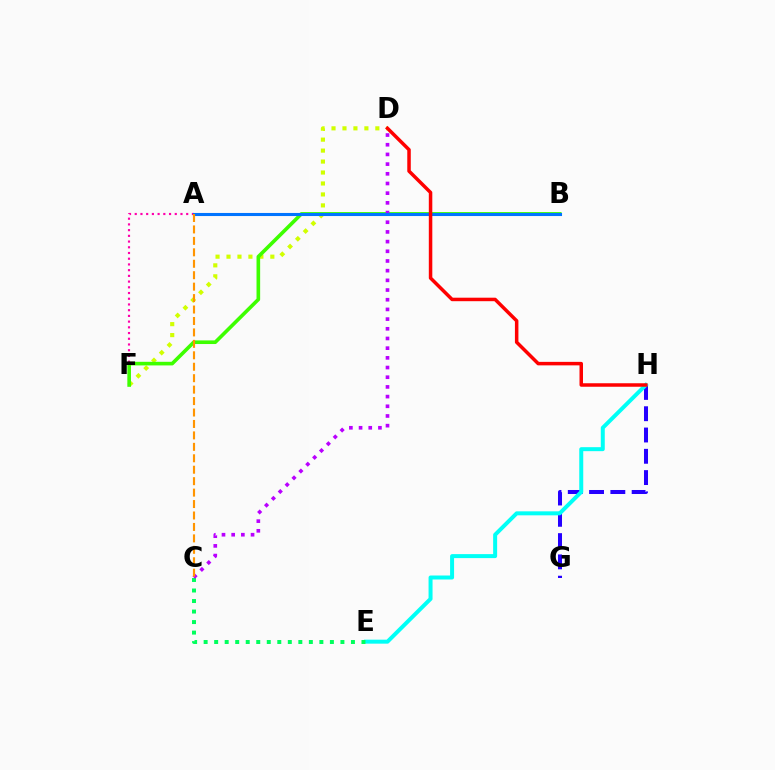{('D', 'F'): [{'color': '#d1ff00', 'line_style': 'dotted', 'thickness': 2.98}], ('A', 'F'): [{'color': '#ff00ac', 'line_style': 'dotted', 'thickness': 1.55}], ('G', 'H'): [{'color': '#2500ff', 'line_style': 'dashed', 'thickness': 2.89}], ('E', 'H'): [{'color': '#00fff6', 'line_style': 'solid', 'thickness': 2.87}], ('C', 'E'): [{'color': '#00ff5c', 'line_style': 'dotted', 'thickness': 2.86}], ('B', 'F'): [{'color': '#3dff00', 'line_style': 'solid', 'thickness': 2.61}], ('C', 'D'): [{'color': '#b900ff', 'line_style': 'dotted', 'thickness': 2.63}], ('A', 'B'): [{'color': '#0074ff', 'line_style': 'solid', 'thickness': 2.22}], ('D', 'H'): [{'color': '#ff0000', 'line_style': 'solid', 'thickness': 2.52}], ('A', 'C'): [{'color': '#ff9400', 'line_style': 'dashed', 'thickness': 1.55}]}